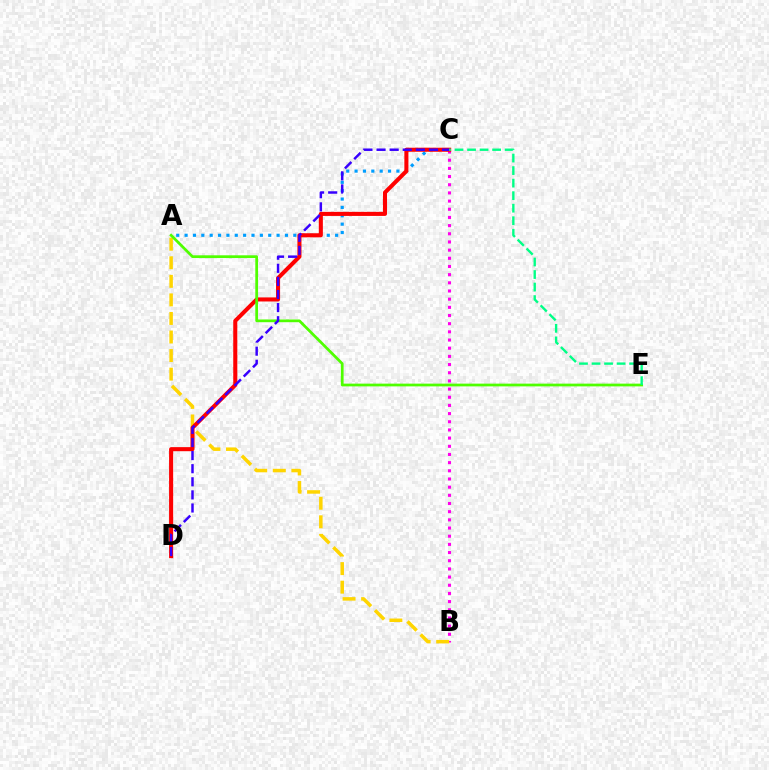{('A', 'C'): [{'color': '#009eff', 'line_style': 'dotted', 'thickness': 2.27}], ('B', 'C'): [{'color': '#ff00ed', 'line_style': 'dotted', 'thickness': 2.22}], ('A', 'B'): [{'color': '#ffd500', 'line_style': 'dashed', 'thickness': 2.52}], ('C', 'D'): [{'color': '#ff0000', 'line_style': 'solid', 'thickness': 2.93}, {'color': '#3700ff', 'line_style': 'dashed', 'thickness': 1.78}], ('A', 'E'): [{'color': '#4fff00', 'line_style': 'solid', 'thickness': 1.97}], ('C', 'E'): [{'color': '#00ff86', 'line_style': 'dashed', 'thickness': 1.7}]}